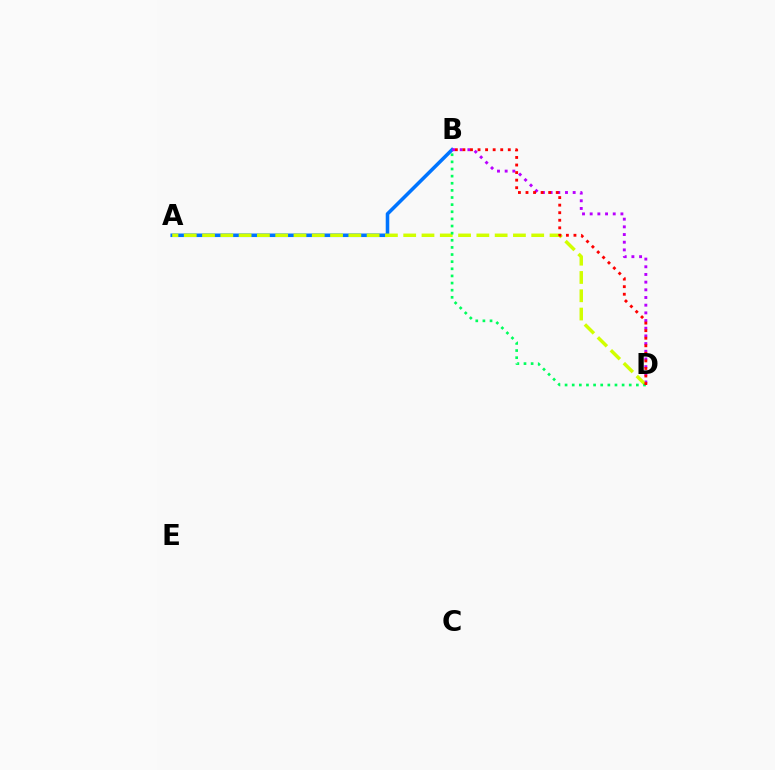{('A', 'B'): [{'color': '#0074ff', 'line_style': 'solid', 'thickness': 2.56}], ('B', 'D'): [{'color': '#b900ff', 'line_style': 'dotted', 'thickness': 2.09}, {'color': '#00ff5c', 'line_style': 'dotted', 'thickness': 1.94}, {'color': '#ff0000', 'line_style': 'dotted', 'thickness': 2.05}], ('A', 'D'): [{'color': '#d1ff00', 'line_style': 'dashed', 'thickness': 2.48}]}